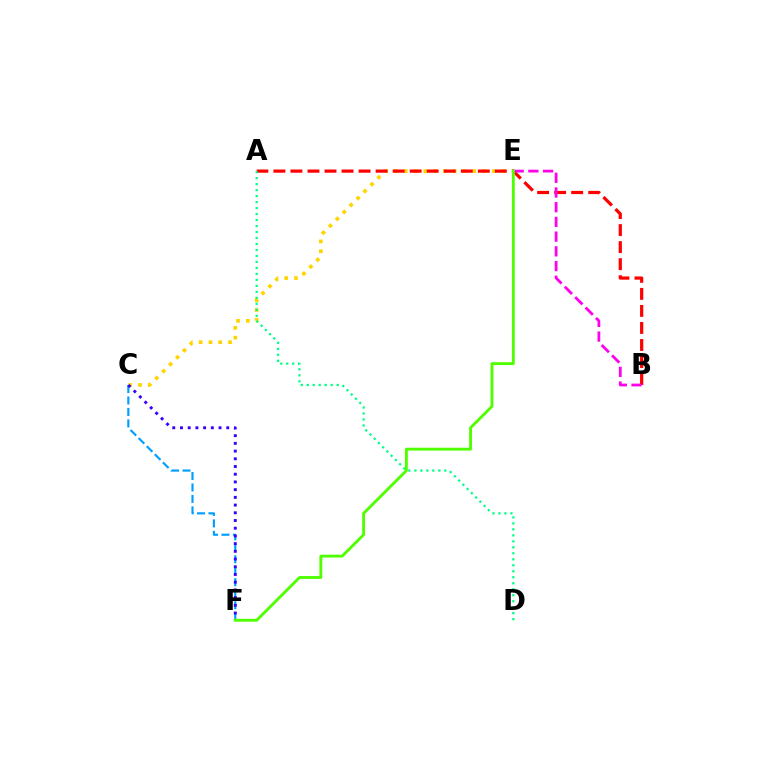{('C', 'E'): [{'color': '#ffd500', 'line_style': 'dotted', 'thickness': 2.66}], ('A', 'B'): [{'color': '#ff0000', 'line_style': 'dashed', 'thickness': 2.31}], ('A', 'D'): [{'color': '#00ff86', 'line_style': 'dotted', 'thickness': 1.63}], ('B', 'E'): [{'color': '#ff00ed', 'line_style': 'dashed', 'thickness': 2.0}], ('C', 'F'): [{'color': '#009eff', 'line_style': 'dashed', 'thickness': 1.56}, {'color': '#3700ff', 'line_style': 'dotted', 'thickness': 2.1}], ('E', 'F'): [{'color': '#4fff00', 'line_style': 'solid', 'thickness': 2.06}]}